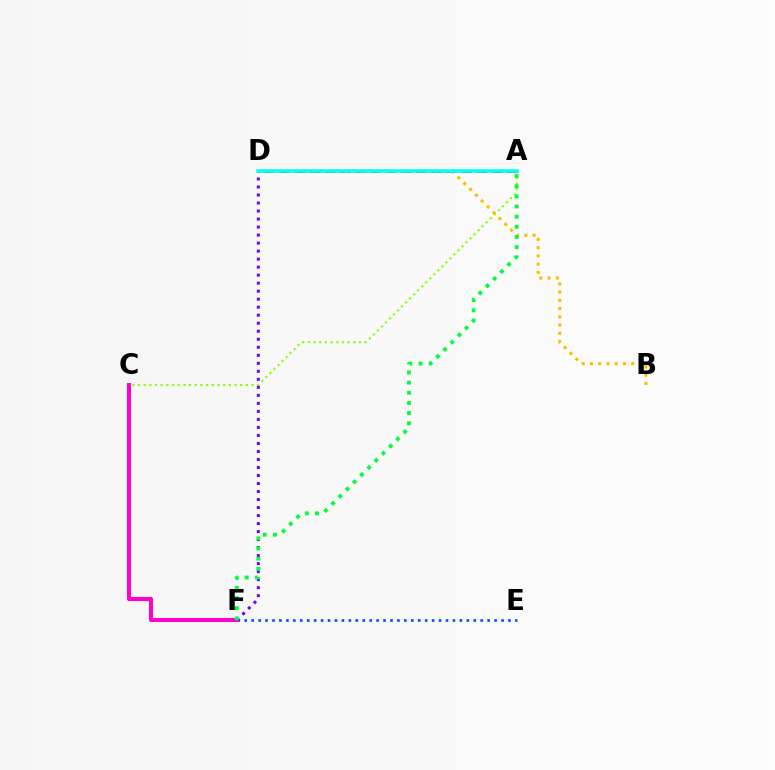{('A', 'C'): [{'color': '#84ff00', 'line_style': 'dotted', 'thickness': 1.54}], ('D', 'F'): [{'color': '#7200ff', 'line_style': 'dotted', 'thickness': 2.18}], ('A', 'D'): [{'color': '#ff0000', 'line_style': 'dashed', 'thickness': 2.06}, {'color': '#00fff6', 'line_style': 'solid', 'thickness': 2.55}], ('B', 'D'): [{'color': '#ffbd00', 'line_style': 'dotted', 'thickness': 2.24}], ('E', 'F'): [{'color': '#004bff', 'line_style': 'dotted', 'thickness': 1.89}], ('C', 'F'): [{'color': '#ff00cf', 'line_style': 'solid', 'thickness': 2.89}], ('A', 'F'): [{'color': '#00ff39', 'line_style': 'dotted', 'thickness': 2.76}]}